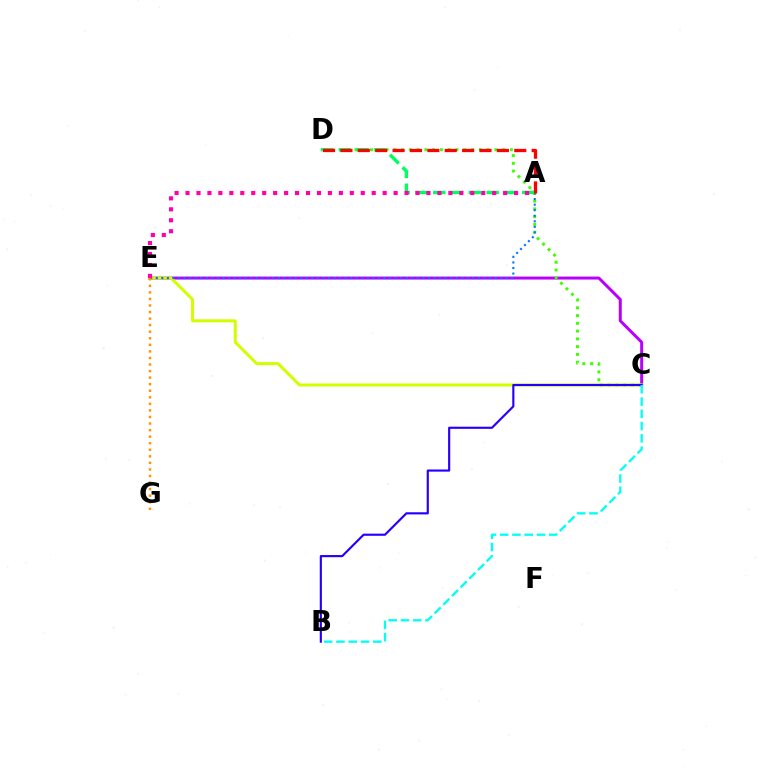{('C', 'E'): [{'color': '#b900ff', 'line_style': 'solid', 'thickness': 2.15}, {'color': '#d1ff00', 'line_style': 'solid', 'thickness': 2.17}], ('C', 'D'): [{'color': '#3dff00', 'line_style': 'dotted', 'thickness': 2.11}], ('B', 'C'): [{'color': '#2500ff', 'line_style': 'solid', 'thickness': 1.55}, {'color': '#00fff6', 'line_style': 'dashed', 'thickness': 1.67}], ('A', 'E'): [{'color': '#0074ff', 'line_style': 'dotted', 'thickness': 1.51}, {'color': '#ff00ac', 'line_style': 'dotted', 'thickness': 2.98}], ('A', 'D'): [{'color': '#00ff5c', 'line_style': 'dashed', 'thickness': 2.42}, {'color': '#ff0000', 'line_style': 'dashed', 'thickness': 2.36}], ('E', 'G'): [{'color': '#ff9400', 'line_style': 'dotted', 'thickness': 1.78}]}